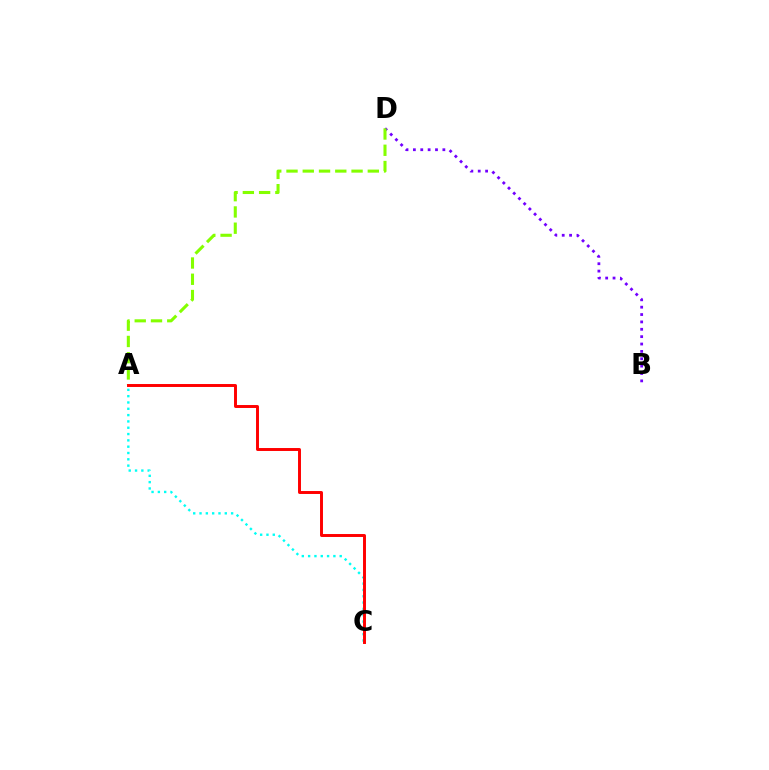{('B', 'D'): [{'color': '#7200ff', 'line_style': 'dotted', 'thickness': 2.0}], ('A', 'C'): [{'color': '#00fff6', 'line_style': 'dotted', 'thickness': 1.72}, {'color': '#ff0000', 'line_style': 'solid', 'thickness': 2.12}], ('A', 'D'): [{'color': '#84ff00', 'line_style': 'dashed', 'thickness': 2.21}]}